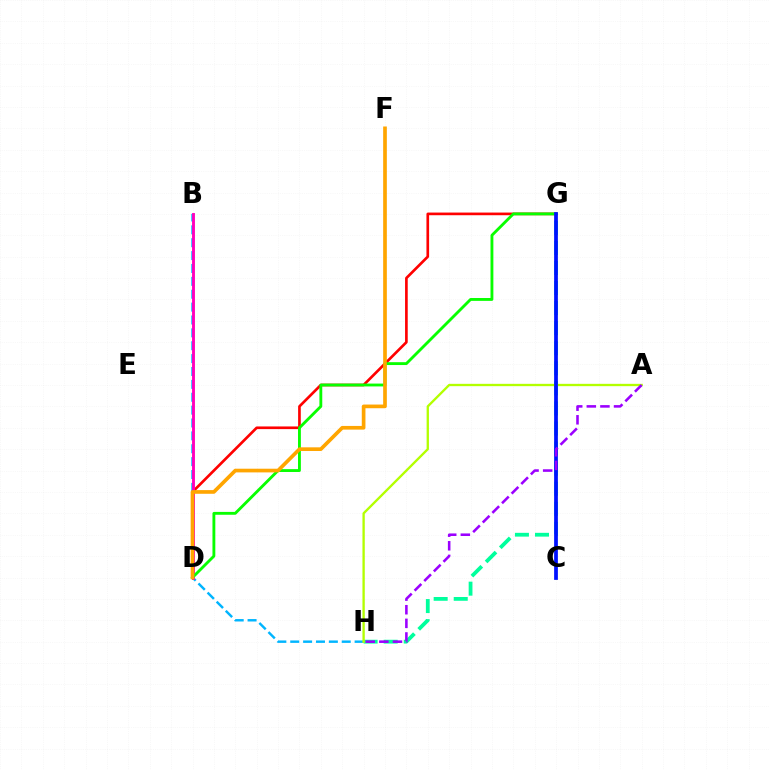{('B', 'H'): [{'color': '#00b5ff', 'line_style': 'dashed', 'thickness': 1.75}], ('D', 'G'): [{'color': '#ff0000', 'line_style': 'solid', 'thickness': 1.92}, {'color': '#08ff00', 'line_style': 'solid', 'thickness': 2.06}], ('B', 'D'): [{'color': '#ff00bd', 'line_style': 'solid', 'thickness': 2.08}], ('G', 'H'): [{'color': '#00ff9d', 'line_style': 'dashed', 'thickness': 2.73}], ('D', 'F'): [{'color': '#ffa500', 'line_style': 'solid', 'thickness': 2.65}], ('A', 'H'): [{'color': '#b3ff00', 'line_style': 'solid', 'thickness': 1.68}, {'color': '#9b00ff', 'line_style': 'dashed', 'thickness': 1.85}], ('C', 'G'): [{'color': '#0010ff', 'line_style': 'solid', 'thickness': 2.7}]}